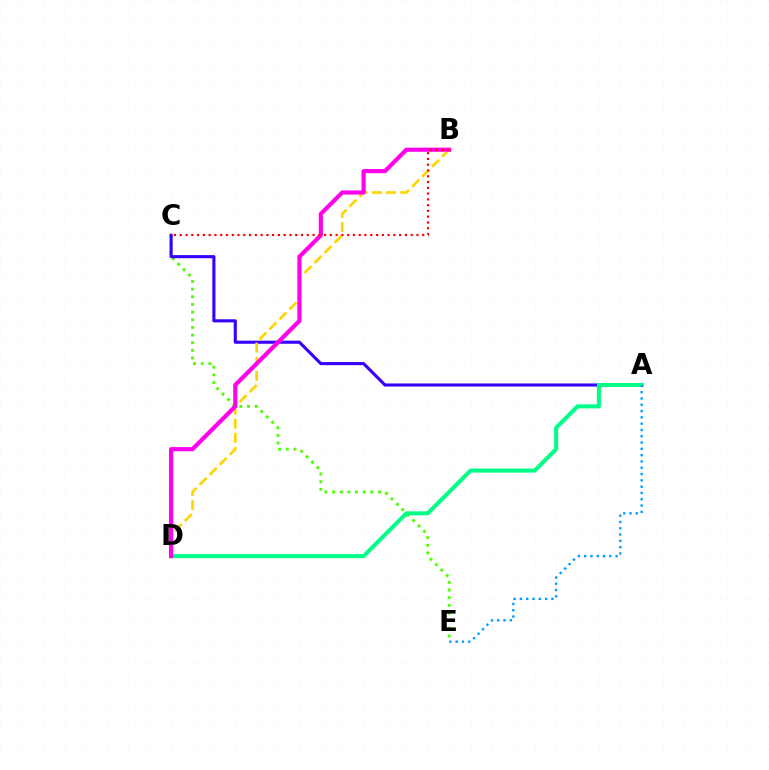{('C', 'E'): [{'color': '#4fff00', 'line_style': 'dotted', 'thickness': 2.08}], ('A', 'C'): [{'color': '#3700ff', 'line_style': 'solid', 'thickness': 2.23}], ('B', 'D'): [{'color': '#ffd500', 'line_style': 'dashed', 'thickness': 1.93}, {'color': '#ff00ed', 'line_style': 'solid', 'thickness': 3.0}], ('A', 'D'): [{'color': '#00ff86', 'line_style': 'solid', 'thickness': 2.92}], ('B', 'C'): [{'color': '#ff0000', 'line_style': 'dotted', 'thickness': 1.57}], ('A', 'E'): [{'color': '#009eff', 'line_style': 'dotted', 'thickness': 1.71}]}